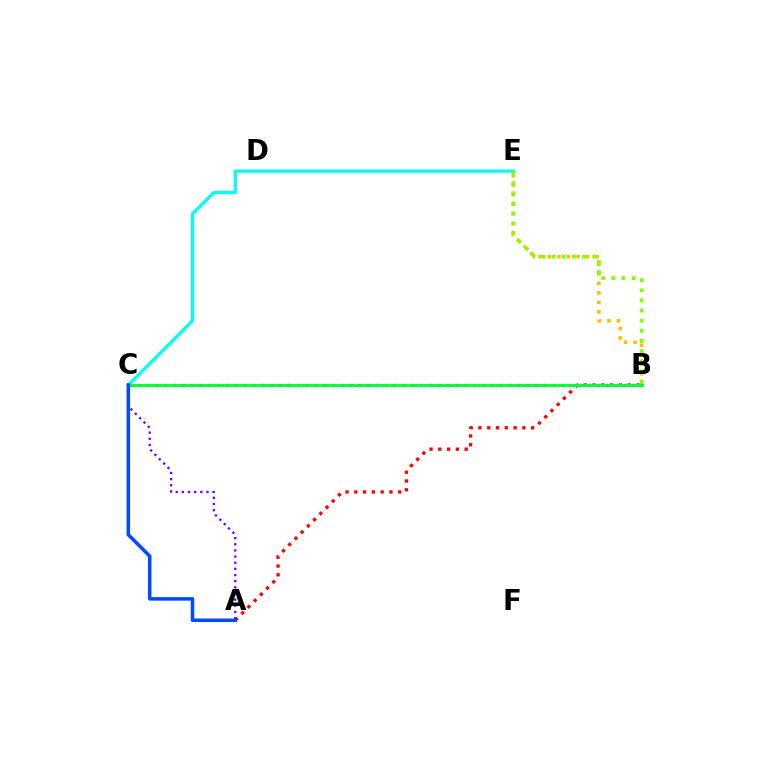{('B', 'E'): [{'color': '#ffbd00', 'line_style': 'dotted', 'thickness': 2.58}, {'color': '#84ff00', 'line_style': 'dotted', 'thickness': 2.75}], ('A', 'B'): [{'color': '#ff0000', 'line_style': 'dotted', 'thickness': 2.39}], ('B', 'C'): [{'color': '#ff00cf', 'line_style': 'dotted', 'thickness': 2.4}, {'color': '#00ff39', 'line_style': 'solid', 'thickness': 2.07}], ('A', 'C'): [{'color': '#7200ff', 'line_style': 'dotted', 'thickness': 1.67}, {'color': '#004bff', 'line_style': 'solid', 'thickness': 2.55}], ('C', 'E'): [{'color': '#00fff6', 'line_style': 'solid', 'thickness': 2.36}]}